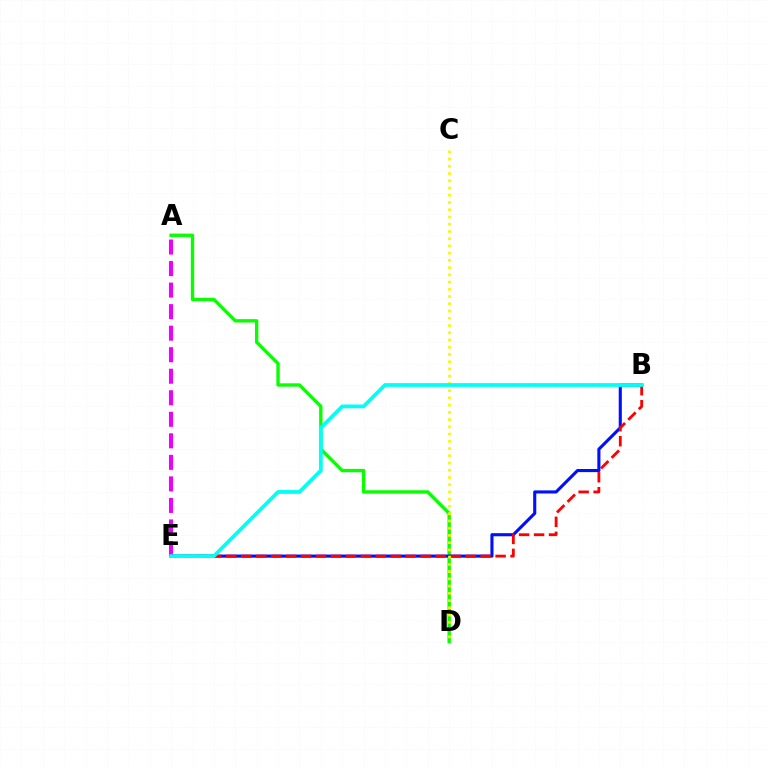{('A', 'D'): [{'color': '#08ff00', 'line_style': 'solid', 'thickness': 2.42}], ('B', 'E'): [{'color': '#0010ff', 'line_style': 'solid', 'thickness': 2.23}, {'color': '#ff0000', 'line_style': 'dashed', 'thickness': 2.03}, {'color': '#00fff6', 'line_style': 'solid', 'thickness': 2.71}], ('A', 'E'): [{'color': '#ee00ff', 'line_style': 'dashed', 'thickness': 2.93}], ('C', 'D'): [{'color': '#fcf500', 'line_style': 'dotted', 'thickness': 1.97}]}